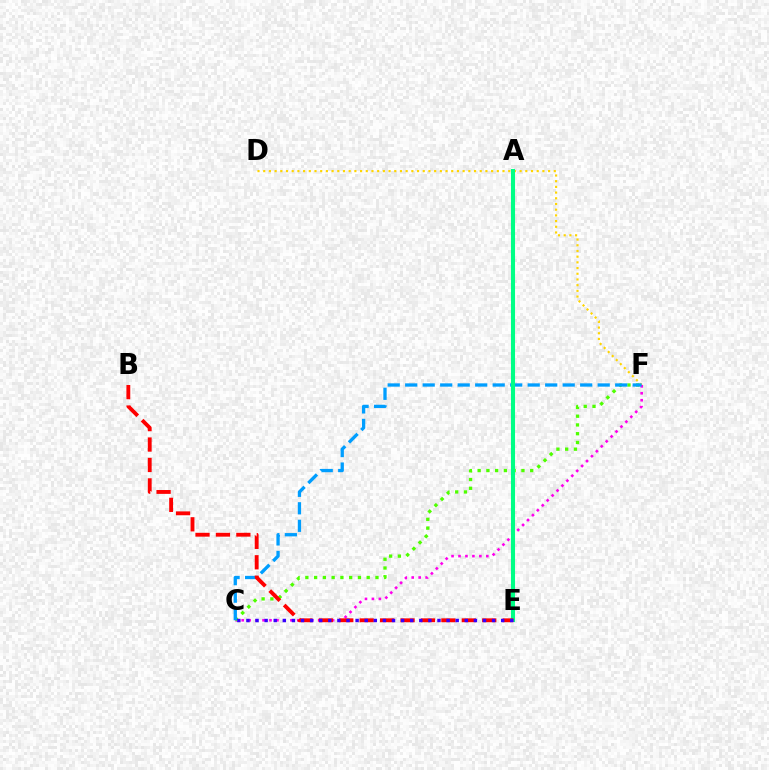{('D', 'F'): [{'color': '#ffd500', 'line_style': 'dotted', 'thickness': 1.55}], ('C', 'F'): [{'color': '#ff00ed', 'line_style': 'dotted', 'thickness': 1.89}, {'color': '#4fff00', 'line_style': 'dotted', 'thickness': 2.38}, {'color': '#009eff', 'line_style': 'dashed', 'thickness': 2.38}], ('A', 'E'): [{'color': '#00ff86', 'line_style': 'solid', 'thickness': 2.93}], ('B', 'E'): [{'color': '#ff0000', 'line_style': 'dashed', 'thickness': 2.77}], ('C', 'E'): [{'color': '#3700ff', 'line_style': 'dotted', 'thickness': 2.47}]}